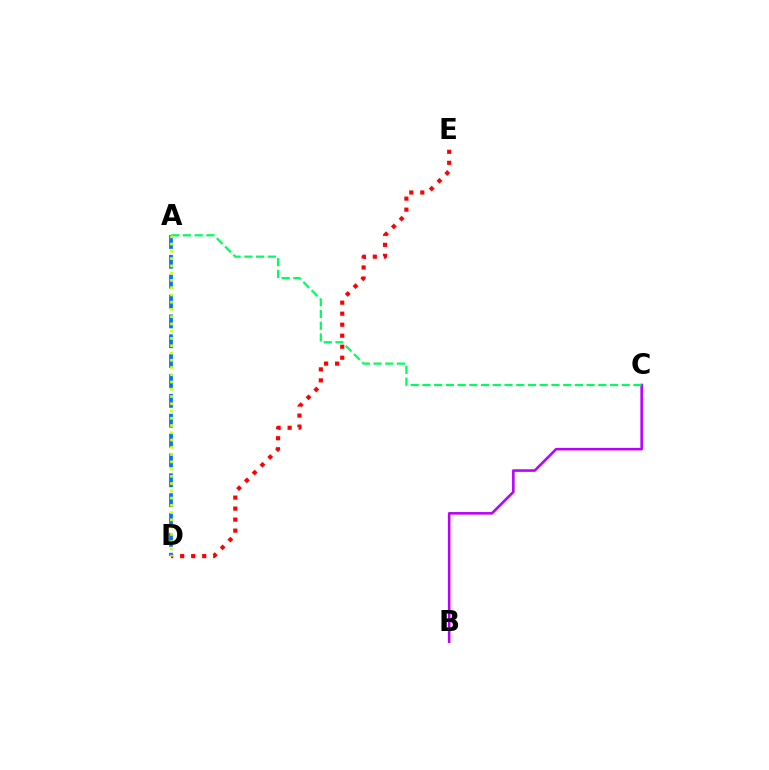{('B', 'C'): [{'color': '#b900ff', 'line_style': 'solid', 'thickness': 1.85}], ('D', 'E'): [{'color': '#ff0000', 'line_style': 'dotted', 'thickness': 2.99}], ('A', 'D'): [{'color': '#0074ff', 'line_style': 'dashed', 'thickness': 2.7}, {'color': '#d1ff00', 'line_style': 'dotted', 'thickness': 1.97}], ('A', 'C'): [{'color': '#00ff5c', 'line_style': 'dashed', 'thickness': 1.59}]}